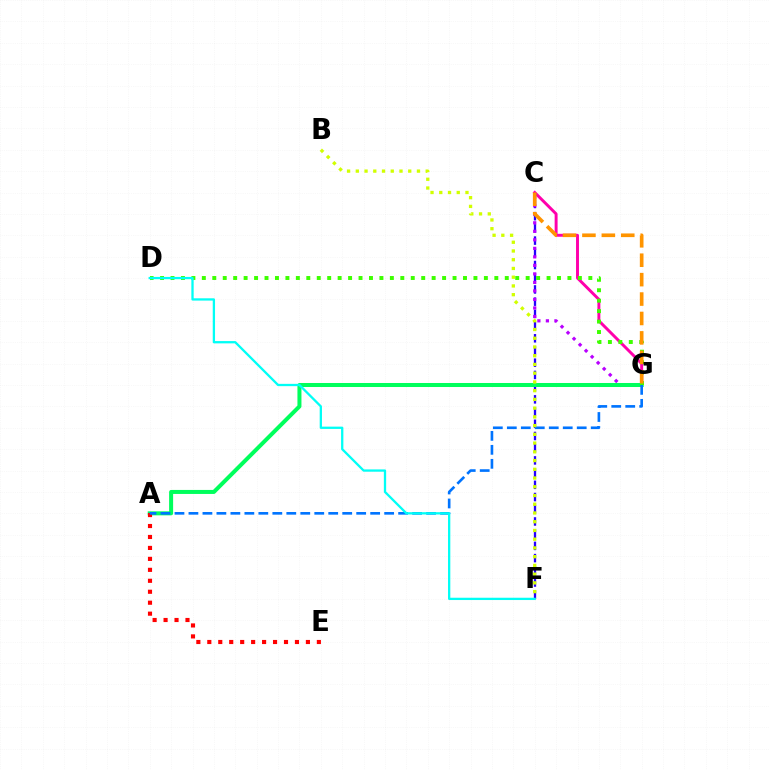{('C', 'G'): [{'color': '#ff00ac', 'line_style': 'solid', 'thickness': 2.12}, {'color': '#b900ff', 'line_style': 'dotted', 'thickness': 2.31}, {'color': '#ff9400', 'line_style': 'dashed', 'thickness': 2.64}], ('C', 'F'): [{'color': '#2500ff', 'line_style': 'dashed', 'thickness': 1.66}], ('A', 'G'): [{'color': '#00ff5c', 'line_style': 'solid', 'thickness': 2.89}, {'color': '#0074ff', 'line_style': 'dashed', 'thickness': 1.9}], ('A', 'E'): [{'color': '#ff0000', 'line_style': 'dotted', 'thickness': 2.98}], ('D', 'G'): [{'color': '#3dff00', 'line_style': 'dotted', 'thickness': 2.84}], ('B', 'F'): [{'color': '#d1ff00', 'line_style': 'dotted', 'thickness': 2.37}], ('D', 'F'): [{'color': '#00fff6', 'line_style': 'solid', 'thickness': 1.65}]}